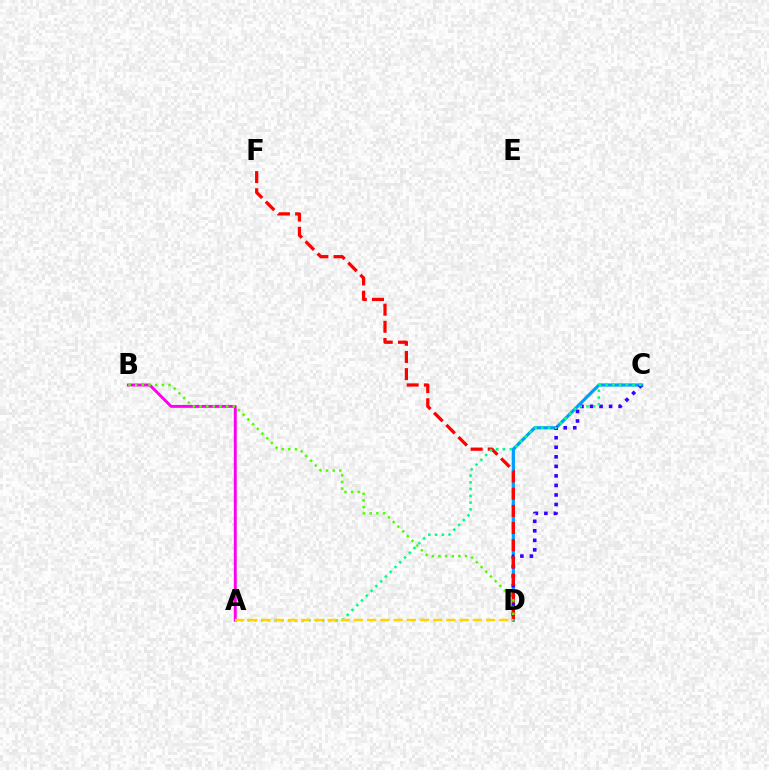{('C', 'D'): [{'color': '#009eff', 'line_style': 'solid', 'thickness': 2.3}, {'color': '#3700ff', 'line_style': 'dotted', 'thickness': 2.59}], ('D', 'F'): [{'color': '#ff0000', 'line_style': 'dashed', 'thickness': 2.33}], ('A', 'B'): [{'color': '#ff00ed', 'line_style': 'solid', 'thickness': 2.11}], ('A', 'C'): [{'color': '#00ff86', 'line_style': 'dotted', 'thickness': 1.83}], ('B', 'D'): [{'color': '#4fff00', 'line_style': 'dotted', 'thickness': 1.81}], ('A', 'D'): [{'color': '#ffd500', 'line_style': 'dashed', 'thickness': 1.79}]}